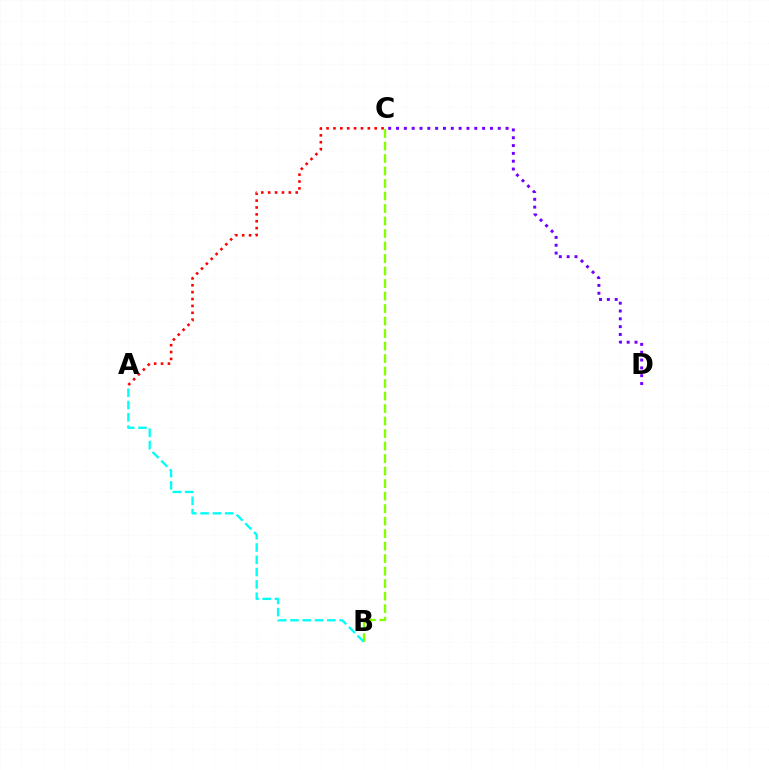{('A', 'C'): [{'color': '#ff0000', 'line_style': 'dotted', 'thickness': 1.87}], ('B', 'C'): [{'color': '#84ff00', 'line_style': 'dashed', 'thickness': 1.7}], ('A', 'B'): [{'color': '#00fff6', 'line_style': 'dashed', 'thickness': 1.67}], ('C', 'D'): [{'color': '#7200ff', 'line_style': 'dotted', 'thickness': 2.13}]}